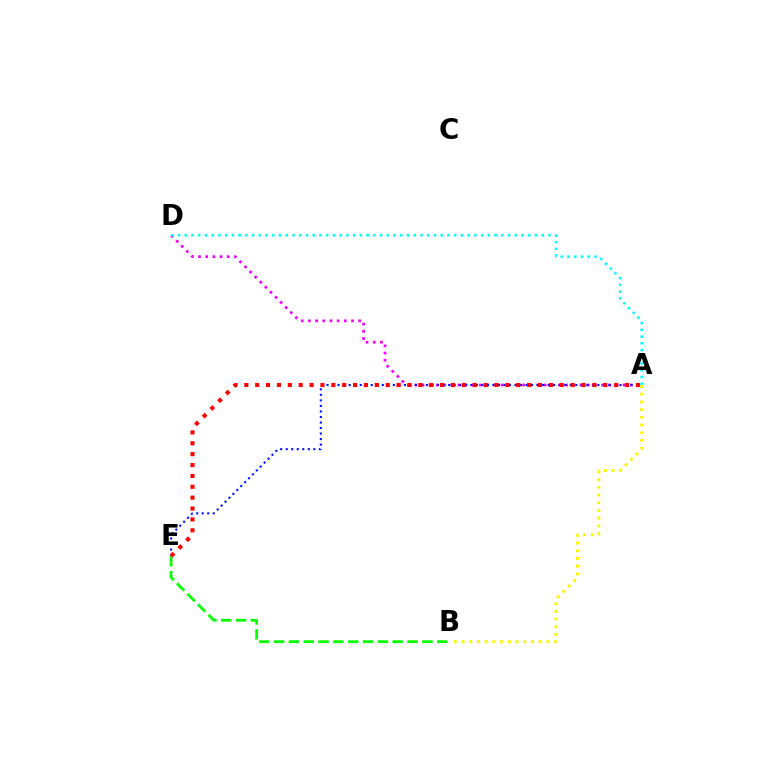{('A', 'D'): [{'color': '#ee00ff', 'line_style': 'dotted', 'thickness': 1.95}, {'color': '#00fff6', 'line_style': 'dotted', 'thickness': 1.83}], ('A', 'E'): [{'color': '#0010ff', 'line_style': 'dotted', 'thickness': 1.5}, {'color': '#ff0000', 'line_style': 'dotted', 'thickness': 2.96}], ('B', 'E'): [{'color': '#08ff00', 'line_style': 'dashed', 'thickness': 2.02}], ('A', 'B'): [{'color': '#fcf500', 'line_style': 'dotted', 'thickness': 2.1}]}